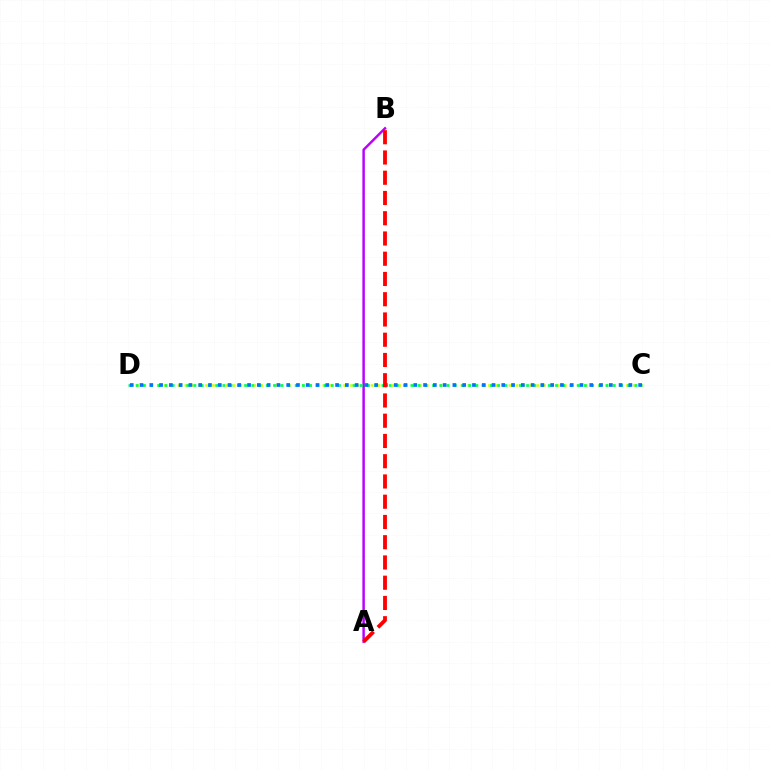{('C', 'D'): [{'color': '#d1ff00', 'line_style': 'dotted', 'thickness': 1.87}, {'color': '#00ff5c', 'line_style': 'dotted', 'thickness': 1.96}, {'color': '#0074ff', 'line_style': 'dotted', 'thickness': 2.66}], ('A', 'B'): [{'color': '#b900ff', 'line_style': 'solid', 'thickness': 1.77}, {'color': '#ff0000', 'line_style': 'dashed', 'thickness': 2.75}]}